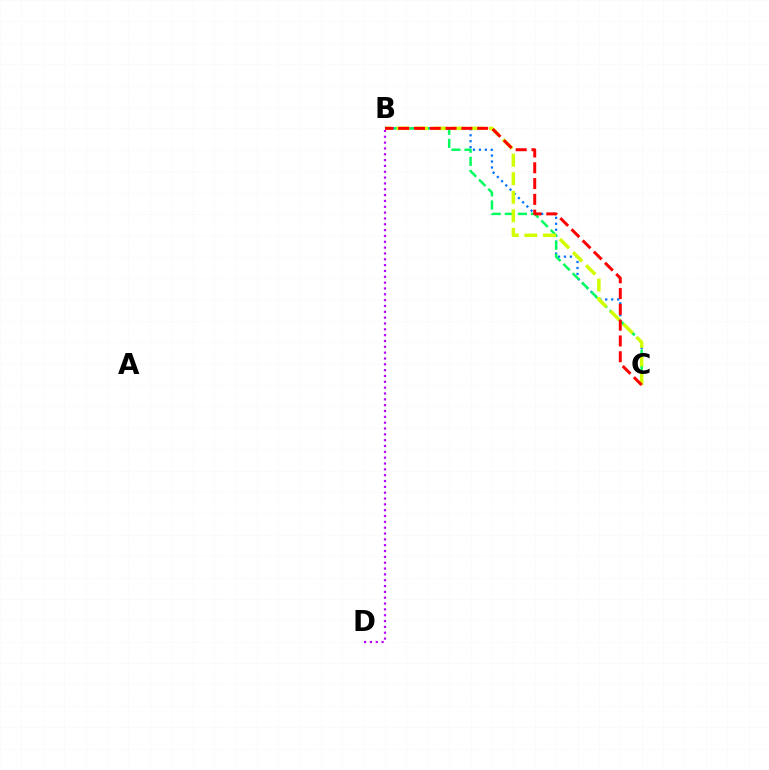{('B', 'C'): [{'color': '#0074ff', 'line_style': 'dotted', 'thickness': 1.62}, {'color': '#00ff5c', 'line_style': 'dashed', 'thickness': 1.78}, {'color': '#d1ff00', 'line_style': 'dashed', 'thickness': 2.52}, {'color': '#ff0000', 'line_style': 'dashed', 'thickness': 2.15}], ('B', 'D'): [{'color': '#b900ff', 'line_style': 'dotted', 'thickness': 1.59}]}